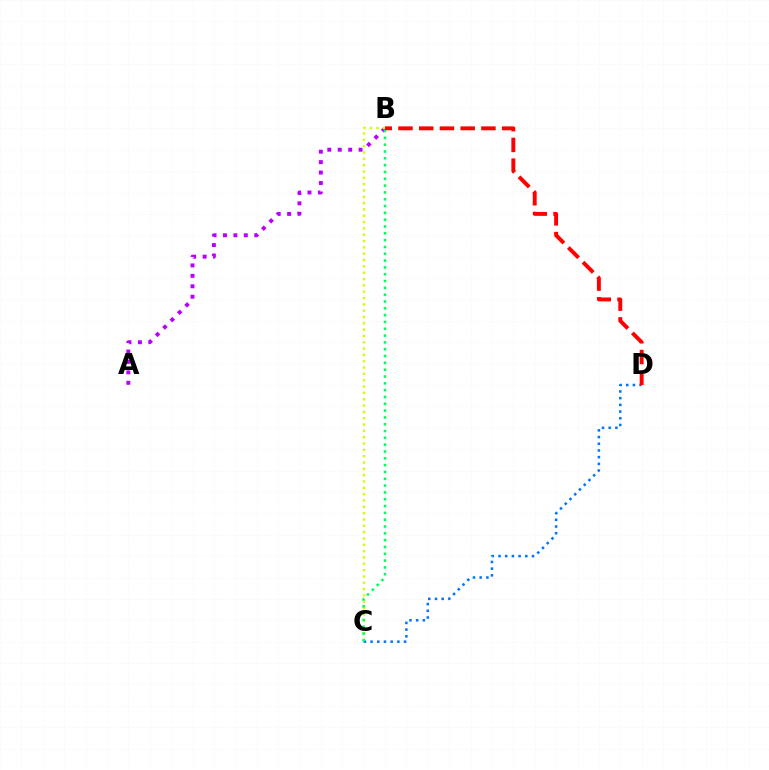{('A', 'B'): [{'color': '#b900ff', 'line_style': 'dotted', 'thickness': 2.83}], ('B', 'C'): [{'color': '#d1ff00', 'line_style': 'dotted', 'thickness': 1.72}, {'color': '#00ff5c', 'line_style': 'dotted', 'thickness': 1.85}], ('C', 'D'): [{'color': '#0074ff', 'line_style': 'dotted', 'thickness': 1.82}], ('B', 'D'): [{'color': '#ff0000', 'line_style': 'dashed', 'thickness': 2.82}]}